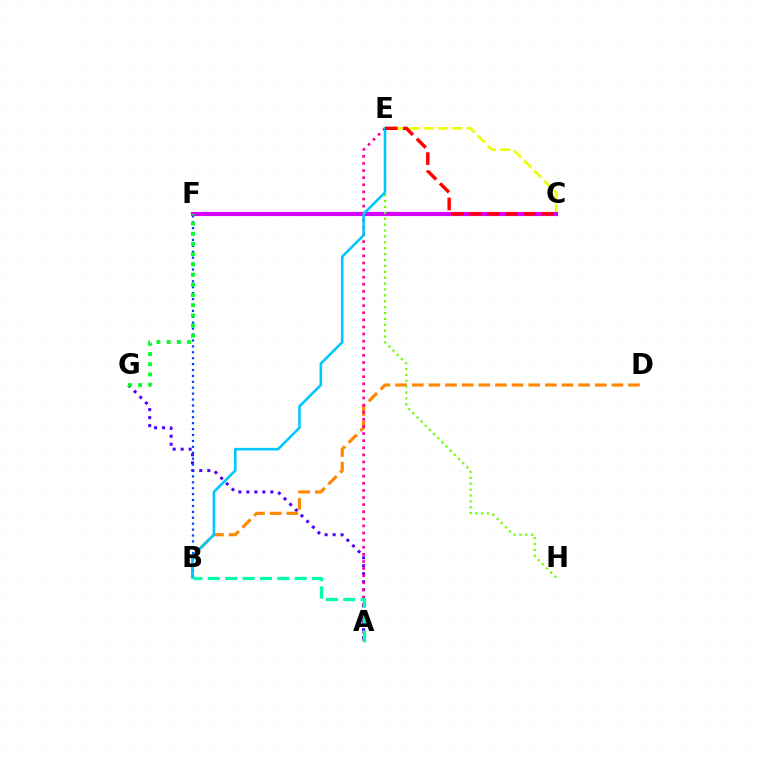{('A', 'G'): [{'color': '#4f00ff', 'line_style': 'dotted', 'thickness': 2.17}], ('B', 'D'): [{'color': '#ff8800', 'line_style': 'dashed', 'thickness': 2.26}], ('B', 'F'): [{'color': '#003fff', 'line_style': 'dotted', 'thickness': 1.61}], ('C', 'E'): [{'color': '#eeff00', 'line_style': 'dashed', 'thickness': 1.93}, {'color': '#ff0000', 'line_style': 'dashed', 'thickness': 2.45}], ('C', 'F'): [{'color': '#d600ff', 'line_style': 'solid', 'thickness': 2.98}], ('A', 'E'): [{'color': '#ff00a0', 'line_style': 'dotted', 'thickness': 1.93}], ('A', 'B'): [{'color': '#00ffaf', 'line_style': 'dashed', 'thickness': 2.36}], ('E', 'H'): [{'color': '#66ff00', 'line_style': 'dotted', 'thickness': 1.6}], ('B', 'E'): [{'color': '#00c7ff', 'line_style': 'solid', 'thickness': 1.86}], ('F', 'G'): [{'color': '#00ff27', 'line_style': 'dotted', 'thickness': 2.77}]}